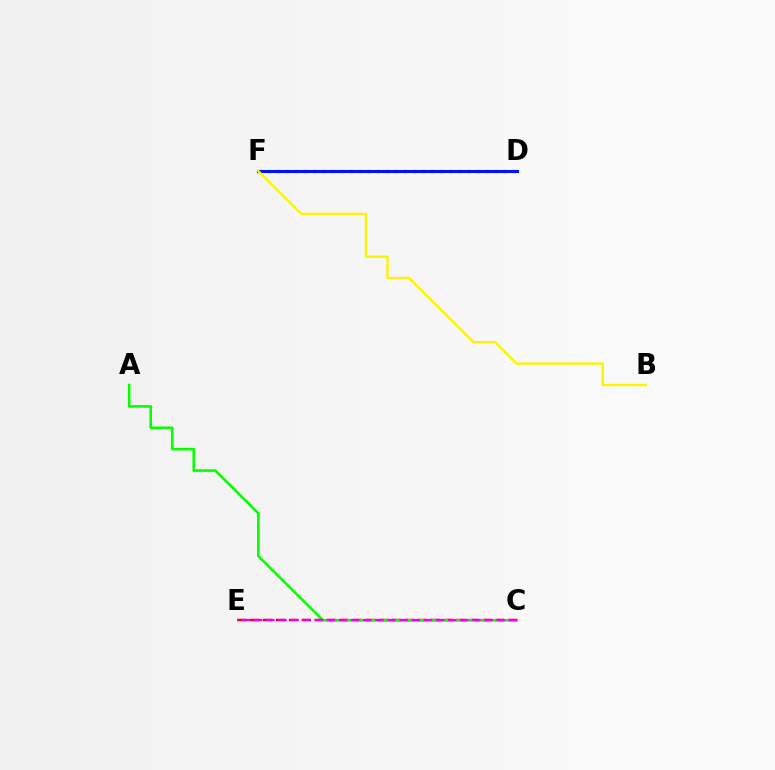{('C', 'E'): [{'color': '#ff0000', 'line_style': 'dashed', 'thickness': 1.75}, {'color': '#ee00ff', 'line_style': 'dashed', 'thickness': 1.65}], ('D', 'F'): [{'color': '#00fff6', 'line_style': 'dotted', 'thickness': 2.47}, {'color': '#0010ff', 'line_style': 'solid', 'thickness': 2.2}], ('B', 'F'): [{'color': '#fcf500', 'line_style': 'solid', 'thickness': 1.7}], ('A', 'C'): [{'color': '#08ff00', 'line_style': 'solid', 'thickness': 1.86}]}